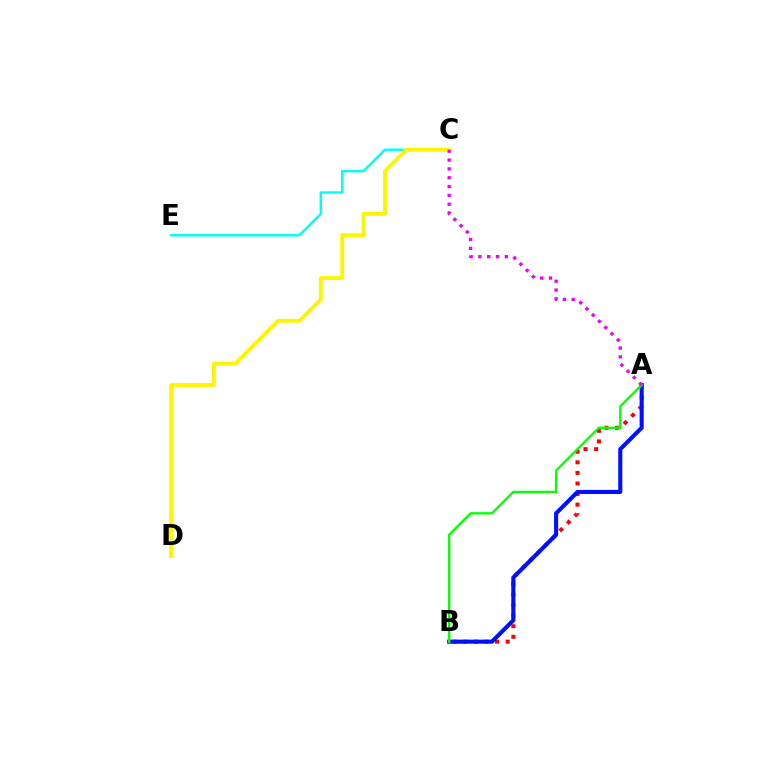{('A', 'B'): [{'color': '#ff0000', 'line_style': 'dotted', 'thickness': 2.87}, {'color': '#0010ff', 'line_style': 'solid', 'thickness': 2.95}, {'color': '#08ff00', 'line_style': 'solid', 'thickness': 1.68}], ('C', 'E'): [{'color': '#00fff6', 'line_style': 'solid', 'thickness': 1.77}], ('C', 'D'): [{'color': '#fcf500', 'line_style': 'solid', 'thickness': 2.78}], ('A', 'C'): [{'color': '#ee00ff', 'line_style': 'dotted', 'thickness': 2.4}]}